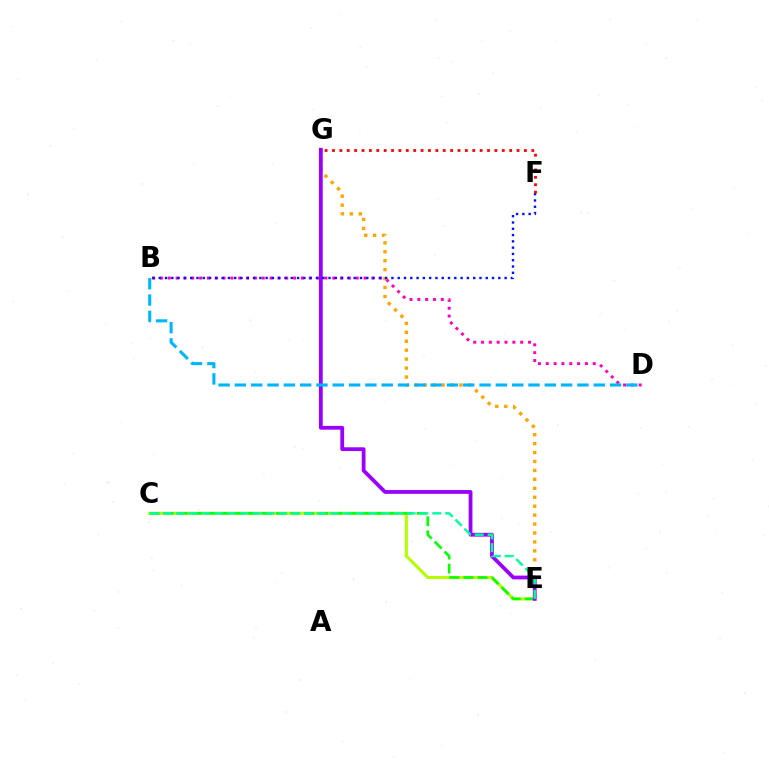{('B', 'D'): [{'color': '#ff00bd', 'line_style': 'dotted', 'thickness': 2.13}, {'color': '#00b5ff', 'line_style': 'dashed', 'thickness': 2.22}], ('C', 'E'): [{'color': '#b3ff00', 'line_style': 'solid', 'thickness': 2.19}, {'color': '#08ff00', 'line_style': 'dashed', 'thickness': 1.91}, {'color': '#00ff9d', 'line_style': 'dashed', 'thickness': 1.74}], ('E', 'G'): [{'color': '#ffa500', 'line_style': 'dotted', 'thickness': 2.43}, {'color': '#9b00ff', 'line_style': 'solid', 'thickness': 2.72}], ('B', 'F'): [{'color': '#0010ff', 'line_style': 'dotted', 'thickness': 1.71}], ('F', 'G'): [{'color': '#ff0000', 'line_style': 'dotted', 'thickness': 2.01}]}